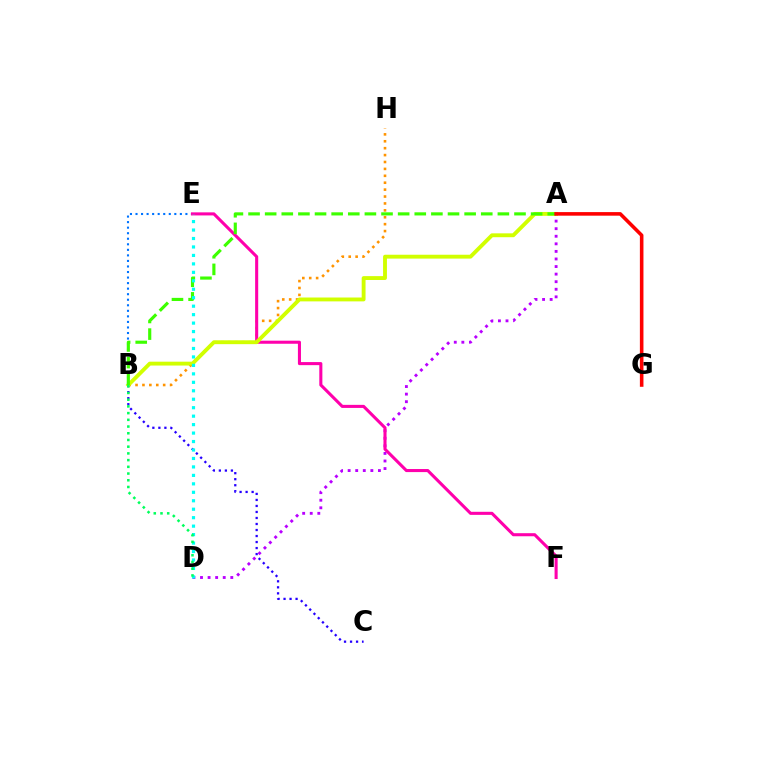{('B', 'H'): [{'color': '#ff9400', 'line_style': 'dotted', 'thickness': 1.88}], ('B', 'C'): [{'color': '#2500ff', 'line_style': 'dotted', 'thickness': 1.63}], ('B', 'E'): [{'color': '#0074ff', 'line_style': 'dotted', 'thickness': 1.51}], ('A', 'D'): [{'color': '#b900ff', 'line_style': 'dotted', 'thickness': 2.06}], ('E', 'F'): [{'color': '#ff00ac', 'line_style': 'solid', 'thickness': 2.21}], ('A', 'B'): [{'color': '#d1ff00', 'line_style': 'solid', 'thickness': 2.78}, {'color': '#3dff00', 'line_style': 'dashed', 'thickness': 2.26}], ('A', 'G'): [{'color': '#ff0000', 'line_style': 'solid', 'thickness': 2.57}], ('D', 'E'): [{'color': '#00fff6', 'line_style': 'dotted', 'thickness': 2.3}], ('B', 'D'): [{'color': '#00ff5c', 'line_style': 'dotted', 'thickness': 1.82}]}